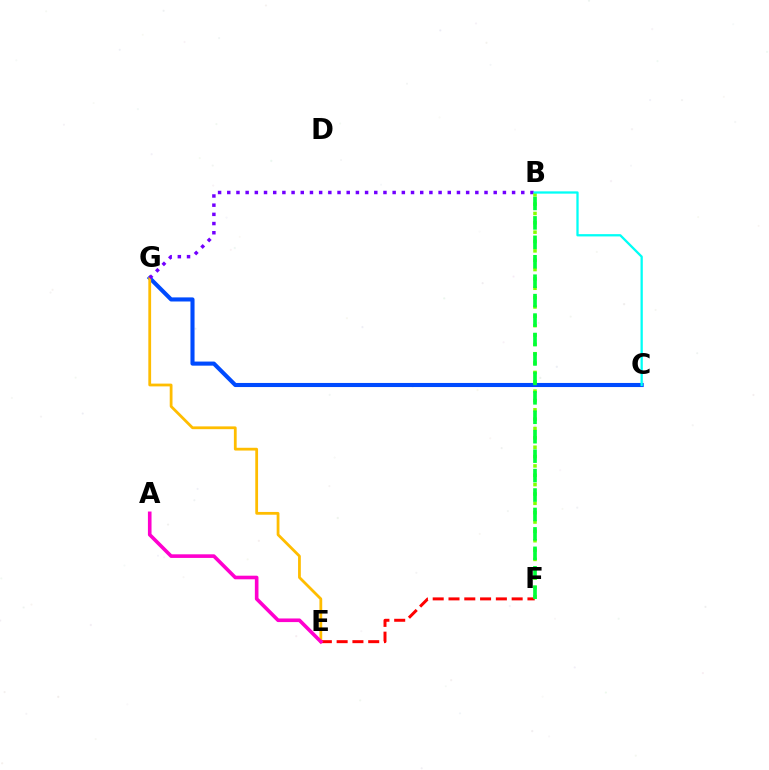{('C', 'G'): [{'color': '#004bff', 'line_style': 'solid', 'thickness': 2.95}], ('E', 'G'): [{'color': '#ffbd00', 'line_style': 'solid', 'thickness': 2.0}], ('E', 'F'): [{'color': '#ff0000', 'line_style': 'dashed', 'thickness': 2.15}], ('B', 'G'): [{'color': '#7200ff', 'line_style': 'dotted', 'thickness': 2.5}], ('B', 'F'): [{'color': '#84ff00', 'line_style': 'dotted', 'thickness': 2.54}, {'color': '#00ff39', 'line_style': 'dashed', 'thickness': 2.64}], ('B', 'C'): [{'color': '#00fff6', 'line_style': 'solid', 'thickness': 1.65}], ('A', 'E'): [{'color': '#ff00cf', 'line_style': 'solid', 'thickness': 2.6}]}